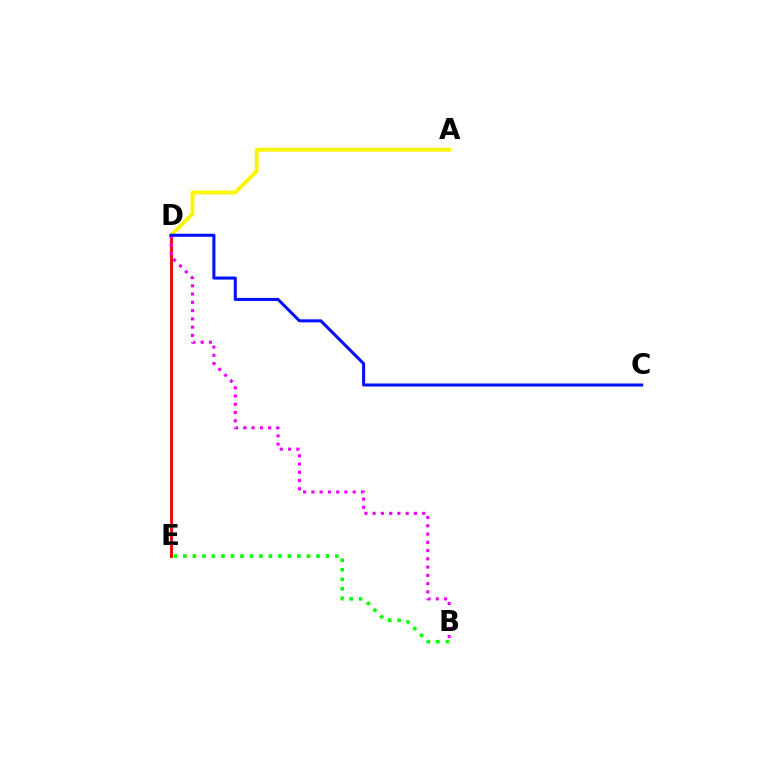{('A', 'D'): [{'color': '#fcf500', 'line_style': 'solid', 'thickness': 2.77}], ('D', 'E'): [{'color': '#00fff6', 'line_style': 'solid', 'thickness': 1.92}, {'color': '#ff0000', 'line_style': 'solid', 'thickness': 2.05}], ('B', 'E'): [{'color': '#08ff00', 'line_style': 'dotted', 'thickness': 2.58}], ('B', 'D'): [{'color': '#ee00ff', 'line_style': 'dotted', 'thickness': 2.24}], ('C', 'D'): [{'color': '#0010ff', 'line_style': 'solid', 'thickness': 2.19}]}